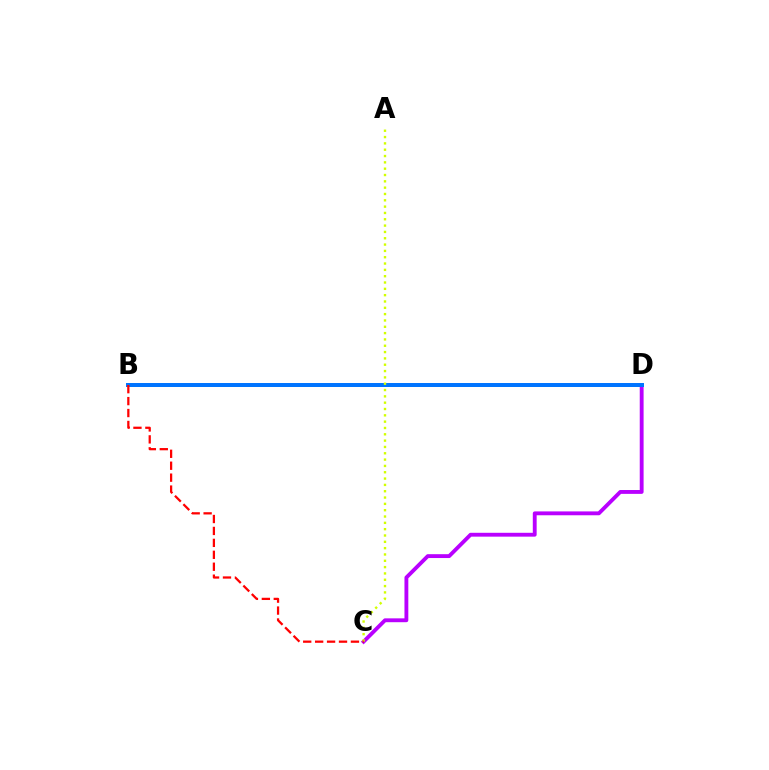{('C', 'D'): [{'color': '#b900ff', 'line_style': 'solid', 'thickness': 2.78}], ('B', 'D'): [{'color': '#00ff5c', 'line_style': 'solid', 'thickness': 2.1}, {'color': '#0074ff', 'line_style': 'solid', 'thickness': 2.87}], ('A', 'C'): [{'color': '#d1ff00', 'line_style': 'dotted', 'thickness': 1.72}], ('B', 'C'): [{'color': '#ff0000', 'line_style': 'dashed', 'thickness': 1.62}]}